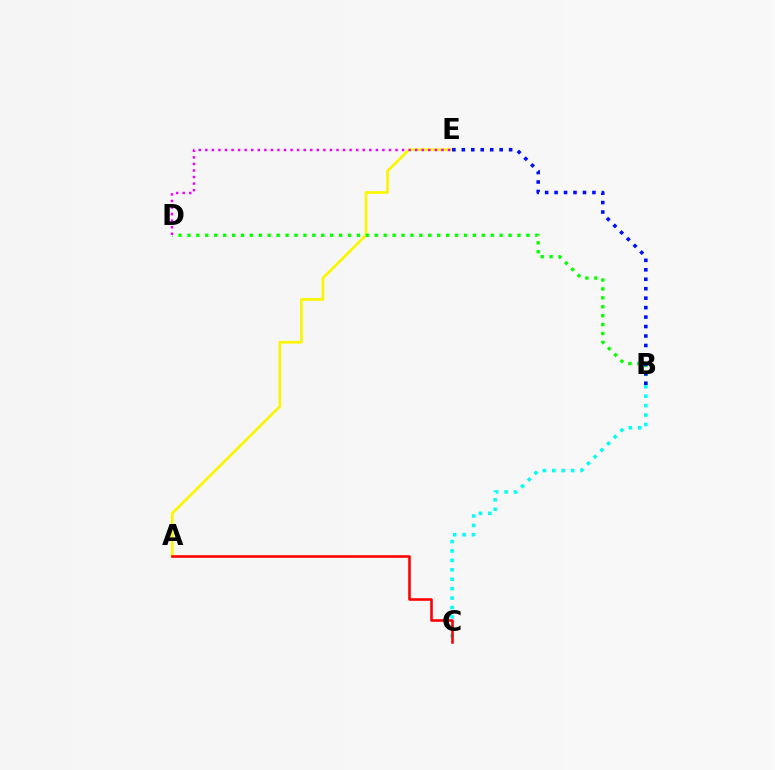{('A', 'E'): [{'color': '#fcf500', 'line_style': 'solid', 'thickness': 1.96}], ('B', 'C'): [{'color': '#00fff6', 'line_style': 'dotted', 'thickness': 2.56}], ('A', 'C'): [{'color': '#ff0000', 'line_style': 'solid', 'thickness': 1.86}], ('B', 'D'): [{'color': '#08ff00', 'line_style': 'dotted', 'thickness': 2.42}], ('D', 'E'): [{'color': '#ee00ff', 'line_style': 'dotted', 'thickness': 1.78}], ('B', 'E'): [{'color': '#0010ff', 'line_style': 'dotted', 'thickness': 2.57}]}